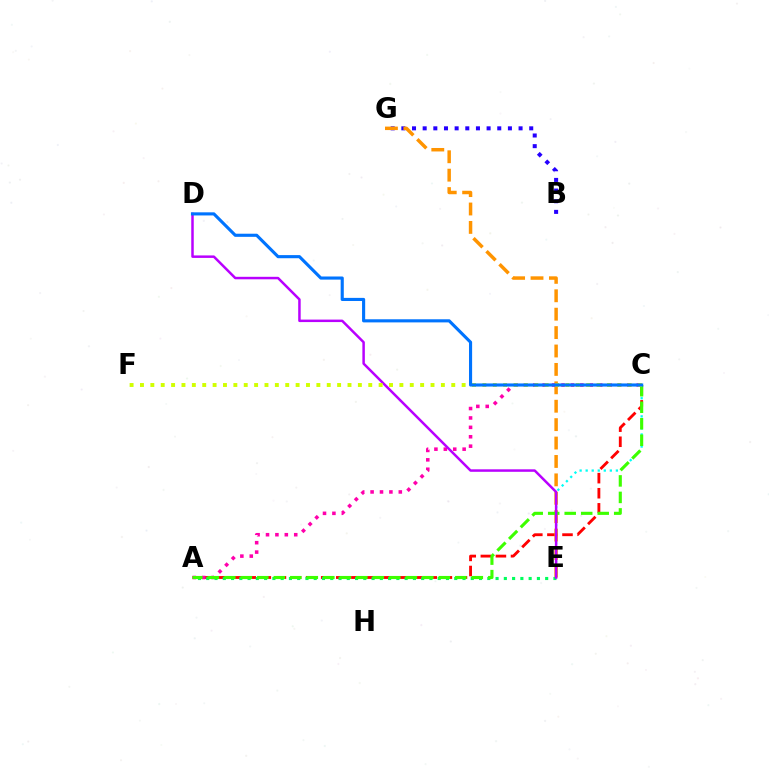{('C', 'E'): [{'color': '#00fff6', 'line_style': 'dotted', 'thickness': 1.64}], ('B', 'G'): [{'color': '#2500ff', 'line_style': 'dotted', 'thickness': 2.9}], ('A', 'C'): [{'color': '#ff0000', 'line_style': 'dashed', 'thickness': 2.05}, {'color': '#ff00ac', 'line_style': 'dotted', 'thickness': 2.56}, {'color': '#3dff00', 'line_style': 'dashed', 'thickness': 2.24}], ('E', 'G'): [{'color': '#ff9400', 'line_style': 'dashed', 'thickness': 2.5}], ('A', 'E'): [{'color': '#00ff5c', 'line_style': 'dotted', 'thickness': 2.25}], ('D', 'E'): [{'color': '#b900ff', 'line_style': 'solid', 'thickness': 1.79}], ('C', 'F'): [{'color': '#d1ff00', 'line_style': 'dotted', 'thickness': 2.82}], ('C', 'D'): [{'color': '#0074ff', 'line_style': 'solid', 'thickness': 2.25}]}